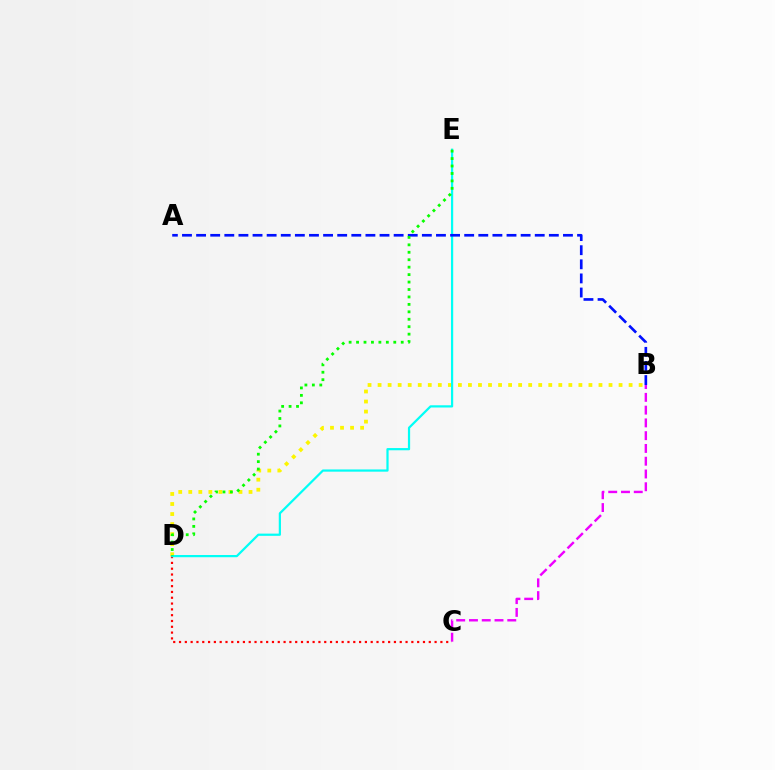{('B', 'D'): [{'color': '#fcf500', 'line_style': 'dotted', 'thickness': 2.73}], ('B', 'C'): [{'color': '#ee00ff', 'line_style': 'dashed', 'thickness': 1.73}], ('C', 'D'): [{'color': '#ff0000', 'line_style': 'dotted', 'thickness': 1.58}], ('D', 'E'): [{'color': '#00fff6', 'line_style': 'solid', 'thickness': 1.6}, {'color': '#08ff00', 'line_style': 'dotted', 'thickness': 2.02}], ('A', 'B'): [{'color': '#0010ff', 'line_style': 'dashed', 'thickness': 1.92}]}